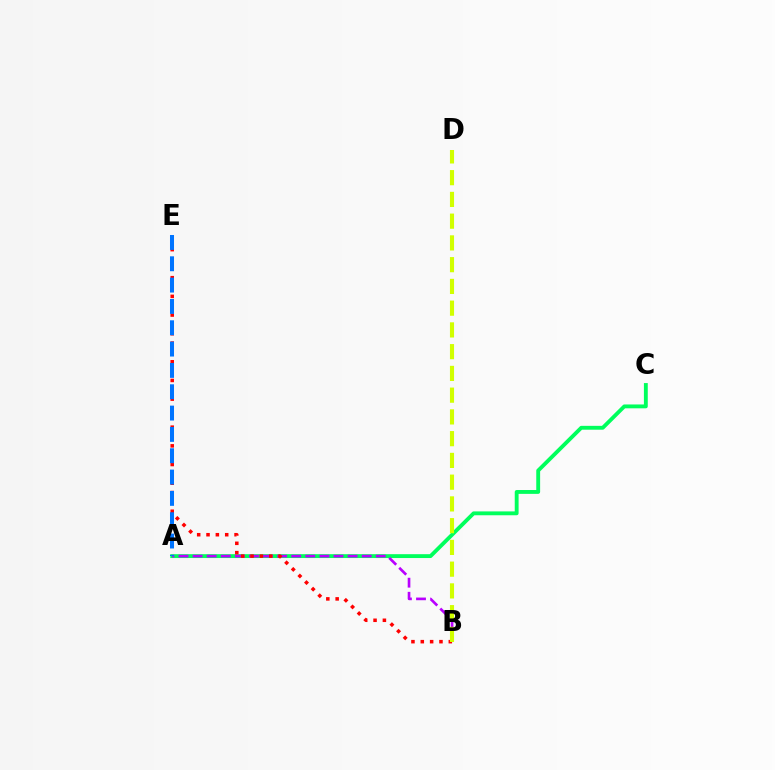{('A', 'C'): [{'color': '#00ff5c', 'line_style': 'solid', 'thickness': 2.78}], ('A', 'B'): [{'color': '#b900ff', 'line_style': 'dashed', 'thickness': 1.91}], ('B', 'E'): [{'color': '#ff0000', 'line_style': 'dotted', 'thickness': 2.54}], ('B', 'D'): [{'color': '#d1ff00', 'line_style': 'dashed', 'thickness': 2.95}], ('A', 'E'): [{'color': '#0074ff', 'line_style': 'dashed', 'thickness': 2.9}]}